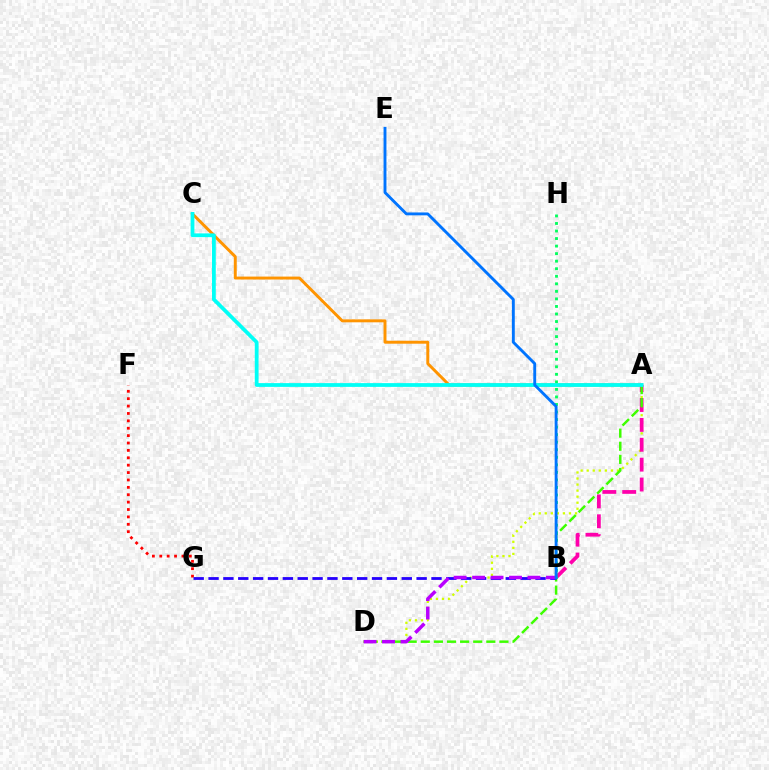{('A', 'D'): [{'color': '#d1ff00', 'line_style': 'dotted', 'thickness': 1.64}, {'color': '#3dff00', 'line_style': 'dashed', 'thickness': 1.78}], ('F', 'G'): [{'color': '#ff0000', 'line_style': 'dotted', 'thickness': 2.01}], ('A', 'B'): [{'color': '#ff00ac', 'line_style': 'dashed', 'thickness': 2.7}], ('B', 'H'): [{'color': '#00ff5c', 'line_style': 'dotted', 'thickness': 2.05}], ('B', 'G'): [{'color': '#2500ff', 'line_style': 'dashed', 'thickness': 2.02}], ('A', 'C'): [{'color': '#ff9400', 'line_style': 'solid', 'thickness': 2.12}, {'color': '#00fff6', 'line_style': 'solid', 'thickness': 2.71}], ('B', 'D'): [{'color': '#b900ff', 'line_style': 'dashed', 'thickness': 2.51}], ('B', 'E'): [{'color': '#0074ff', 'line_style': 'solid', 'thickness': 2.07}]}